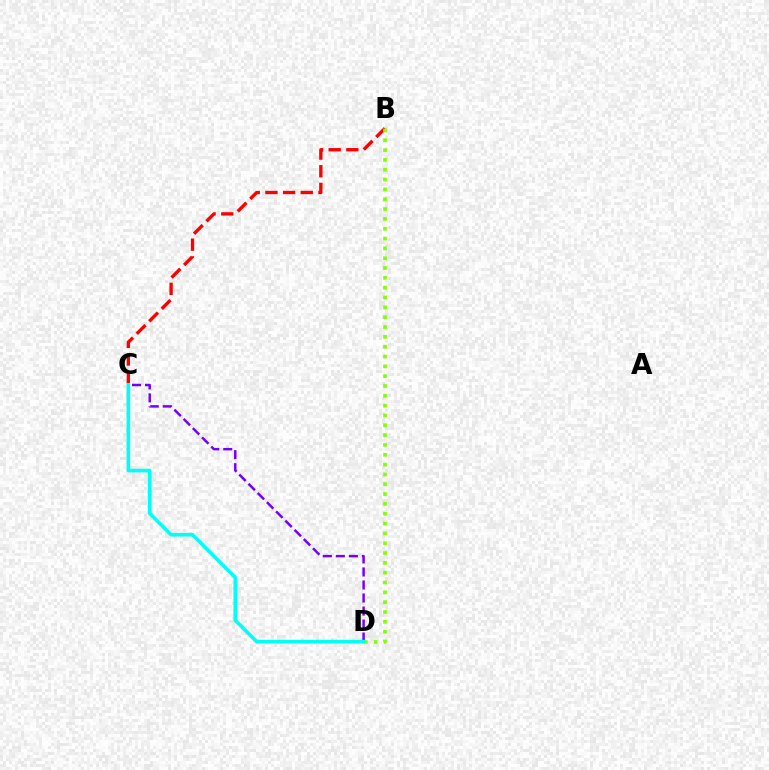{('B', 'C'): [{'color': '#ff0000', 'line_style': 'dashed', 'thickness': 2.4}], ('C', 'D'): [{'color': '#7200ff', 'line_style': 'dashed', 'thickness': 1.77}, {'color': '#00fff6', 'line_style': 'solid', 'thickness': 2.59}], ('B', 'D'): [{'color': '#84ff00', 'line_style': 'dotted', 'thickness': 2.67}]}